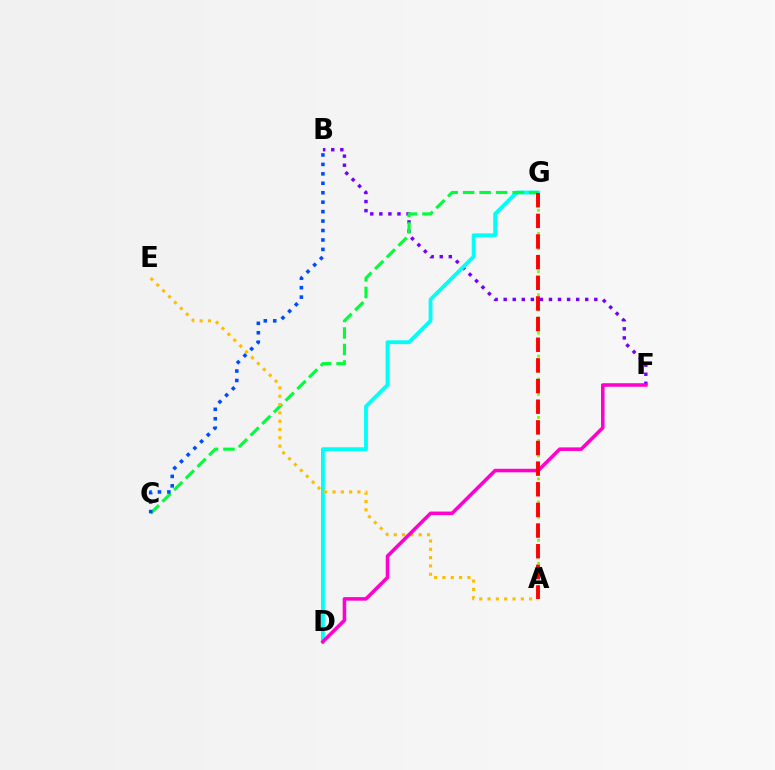{('B', 'F'): [{'color': '#7200ff', 'line_style': 'dotted', 'thickness': 2.46}], ('D', 'G'): [{'color': '#00fff6', 'line_style': 'solid', 'thickness': 2.75}], ('C', 'G'): [{'color': '#00ff39', 'line_style': 'dashed', 'thickness': 2.24}], ('A', 'E'): [{'color': '#ffbd00', 'line_style': 'dotted', 'thickness': 2.26}], ('B', 'C'): [{'color': '#004bff', 'line_style': 'dotted', 'thickness': 2.57}], ('A', 'G'): [{'color': '#84ff00', 'line_style': 'dotted', 'thickness': 2.09}, {'color': '#ff0000', 'line_style': 'dashed', 'thickness': 2.81}], ('D', 'F'): [{'color': '#ff00cf', 'line_style': 'solid', 'thickness': 2.56}]}